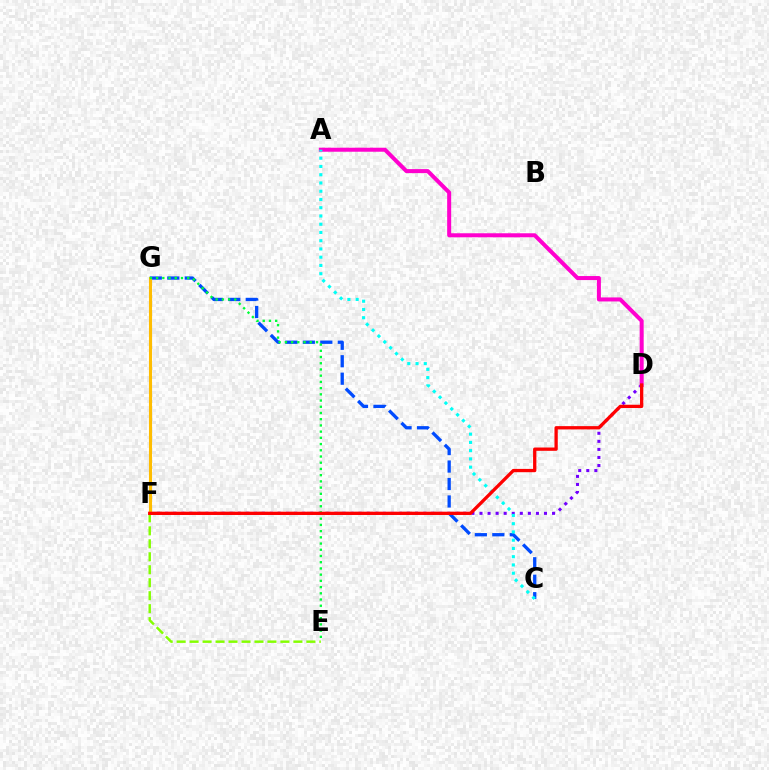{('C', 'G'): [{'color': '#004bff', 'line_style': 'dashed', 'thickness': 2.37}], ('D', 'F'): [{'color': '#7200ff', 'line_style': 'dotted', 'thickness': 2.19}, {'color': '#ff0000', 'line_style': 'solid', 'thickness': 2.37}], ('F', 'G'): [{'color': '#ffbd00', 'line_style': 'solid', 'thickness': 2.22}], ('A', 'D'): [{'color': '#ff00cf', 'line_style': 'solid', 'thickness': 2.89}], ('E', 'G'): [{'color': '#00ff39', 'line_style': 'dotted', 'thickness': 1.69}], ('E', 'F'): [{'color': '#84ff00', 'line_style': 'dashed', 'thickness': 1.76}], ('A', 'C'): [{'color': '#00fff6', 'line_style': 'dotted', 'thickness': 2.24}]}